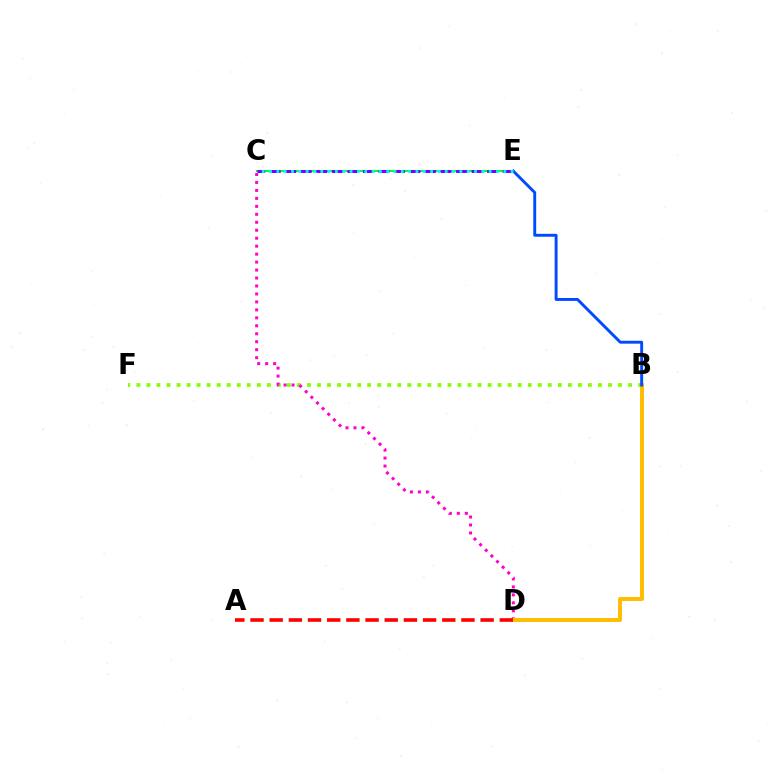{('B', 'F'): [{'color': '#84ff00', 'line_style': 'dotted', 'thickness': 2.73}], ('C', 'E'): [{'color': '#00ff39', 'line_style': 'solid', 'thickness': 1.51}, {'color': '#7200ff', 'line_style': 'dashed', 'thickness': 2.11}, {'color': '#00fff6', 'line_style': 'dotted', 'thickness': 1.99}], ('C', 'D'): [{'color': '#ff00cf', 'line_style': 'dotted', 'thickness': 2.16}], ('B', 'D'): [{'color': '#ffbd00', 'line_style': 'solid', 'thickness': 2.84}], ('B', 'E'): [{'color': '#004bff', 'line_style': 'solid', 'thickness': 2.1}], ('A', 'D'): [{'color': '#ff0000', 'line_style': 'dashed', 'thickness': 2.61}]}